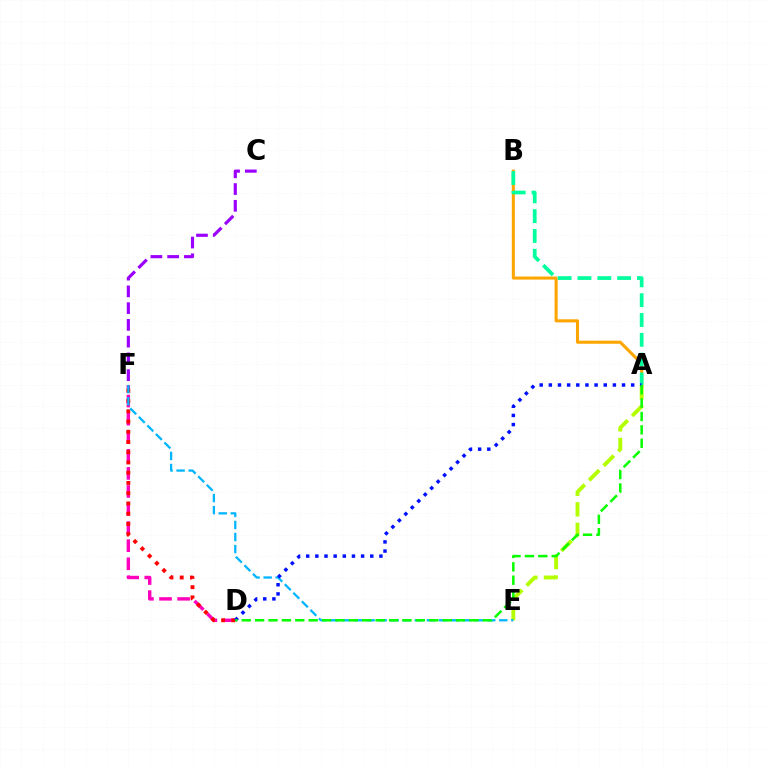{('D', 'F'): [{'color': '#ff00bd', 'line_style': 'dashed', 'thickness': 2.46}, {'color': '#ff0000', 'line_style': 'dotted', 'thickness': 2.78}], ('A', 'B'): [{'color': '#ffa500', 'line_style': 'solid', 'thickness': 2.21}, {'color': '#00ff9d', 'line_style': 'dashed', 'thickness': 2.69}], ('A', 'E'): [{'color': '#b3ff00', 'line_style': 'dashed', 'thickness': 2.79}], ('C', 'F'): [{'color': '#9b00ff', 'line_style': 'dashed', 'thickness': 2.27}], ('E', 'F'): [{'color': '#00b5ff', 'line_style': 'dashed', 'thickness': 1.64}], ('A', 'D'): [{'color': '#0010ff', 'line_style': 'dotted', 'thickness': 2.49}, {'color': '#08ff00', 'line_style': 'dashed', 'thickness': 1.82}]}